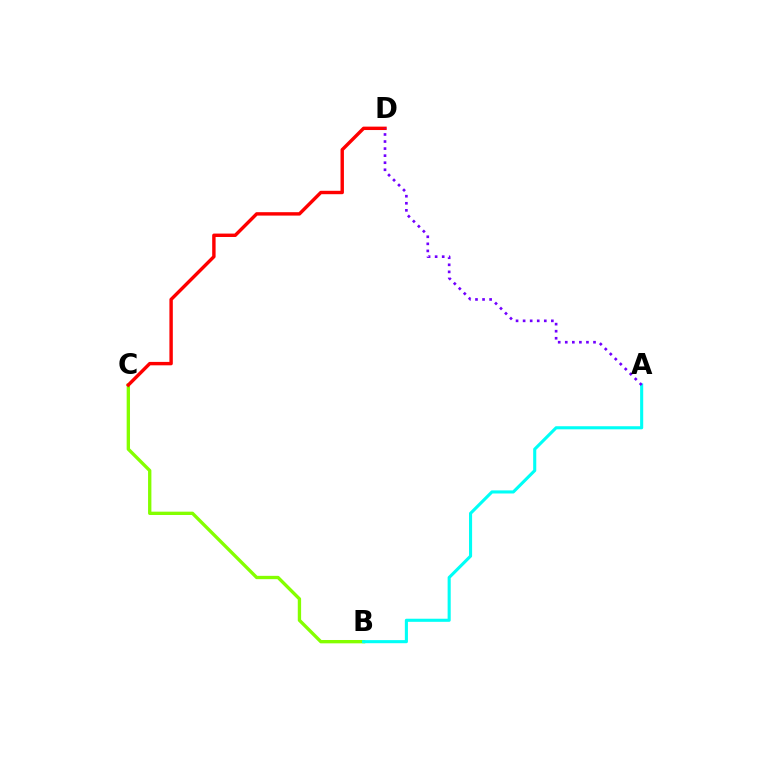{('B', 'C'): [{'color': '#84ff00', 'line_style': 'solid', 'thickness': 2.4}], ('A', 'B'): [{'color': '#00fff6', 'line_style': 'solid', 'thickness': 2.23}], ('C', 'D'): [{'color': '#ff0000', 'line_style': 'solid', 'thickness': 2.45}], ('A', 'D'): [{'color': '#7200ff', 'line_style': 'dotted', 'thickness': 1.92}]}